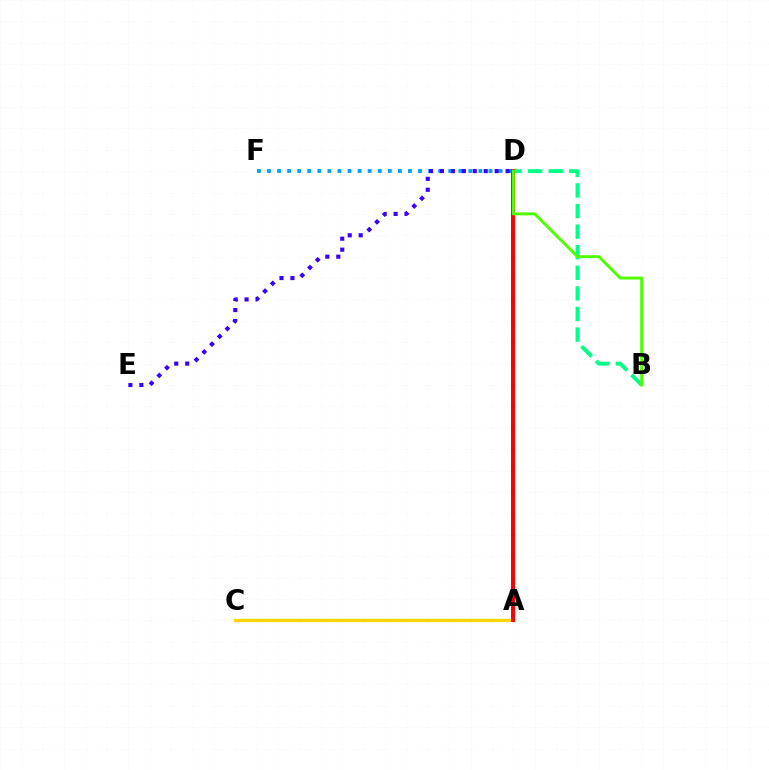{('D', 'F'): [{'color': '#009eff', 'line_style': 'dotted', 'thickness': 2.74}], ('A', 'C'): [{'color': '#ffd500', 'line_style': 'solid', 'thickness': 2.4}], ('A', 'D'): [{'color': '#ff00ed', 'line_style': 'dashed', 'thickness': 1.87}, {'color': '#ff0000', 'line_style': 'solid', 'thickness': 2.86}], ('B', 'D'): [{'color': '#00ff86', 'line_style': 'dashed', 'thickness': 2.8}, {'color': '#4fff00', 'line_style': 'solid', 'thickness': 2.11}], ('D', 'E'): [{'color': '#3700ff', 'line_style': 'dotted', 'thickness': 2.97}]}